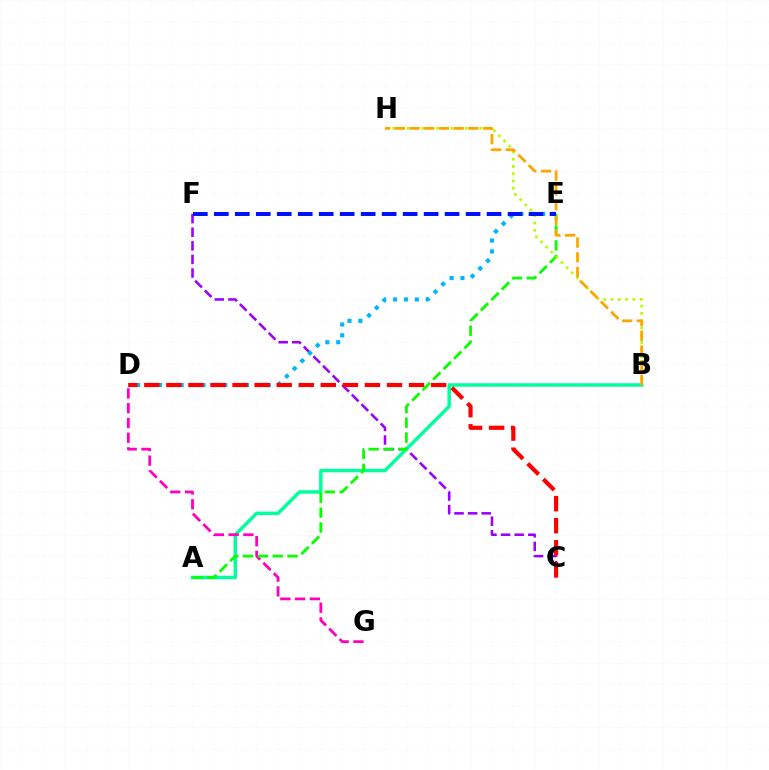{('C', 'F'): [{'color': '#9b00ff', 'line_style': 'dashed', 'thickness': 1.85}], ('A', 'B'): [{'color': '#00ff9d', 'line_style': 'solid', 'thickness': 2.49}], ('D', 'G'): [{'color': '#ff00bd', 'line_style': 'dashed', 'thickness': 2.01}], ('A', 'E'): [{'color': '#08ff00', 'line_style': 'dashed', 'thickness': 2.01}], ('D', 'E'): [{'color': '#00b5ff', 'line_style': 'dotted', 'thickness': 2.96}], ('B', 'H'): [{'color': '#b3ff00', 'line_style': 'dotted', 'thickness': 1.97}, {'color': '#ffa500', 'line_style': 'dashed', 'thickness': 2.0}], ('E', 'F'): [{'color': '#0010ff', 'line_style': 'dashed', 'thickness': 2.85}], ('C', 'D'): [{'color': '#ff0000', 'line_style': 'dashed', 'thickness': 3.0}]}